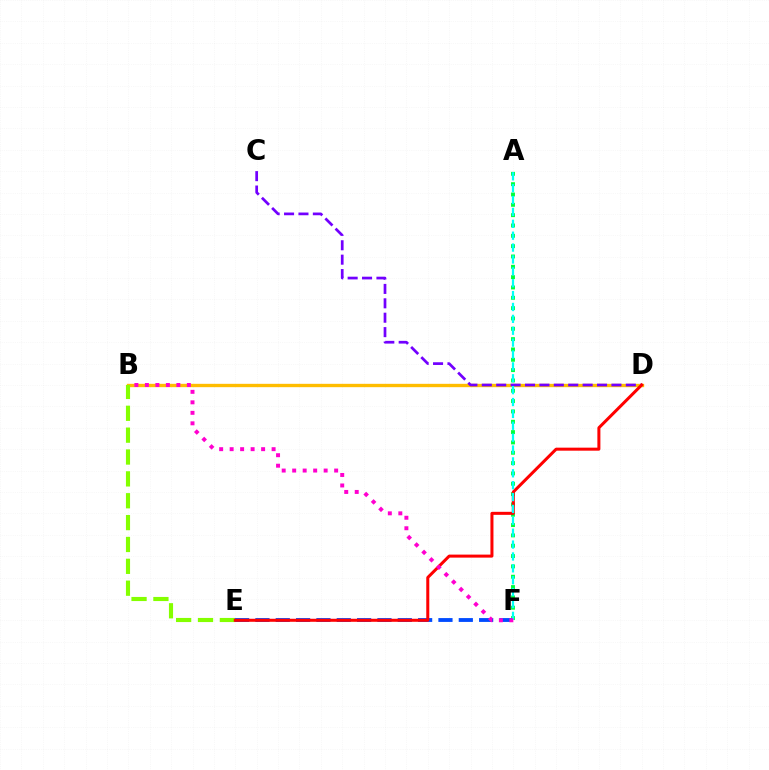{('A', 'F'): [{'color': '#00ff39', 'line_style': 'dotted', 'thickness': 2.81}, {'color': '#00fff6', 'line_style': 'dashed', 'thickness': 1.61}], ('B', 'D'): [{'color': '#ffbd00', 'line_style': 'solid', 'thickness': 2.42}], ('B', 'E'): [{'color': '#84ff00', 'line_style': 'dashed', 'thickness': 2.97}], ('E', 'F'): [{'color': '#004bff', 'line_style': 'dashed', 'thickness': 2.76}], ('C', 'D'): [{'color': '#7200ff', 'line_style': 'dashed', 'thickness': 1.96}], ('D', 'E'): [{'color': '#ff0000', 'line_style': 'solid', 'thickness': 2.18}], ('B', 'F'): [{'color': '#ff00cf', 'line_style': 'dotted', 'thickness': 2.85}]}